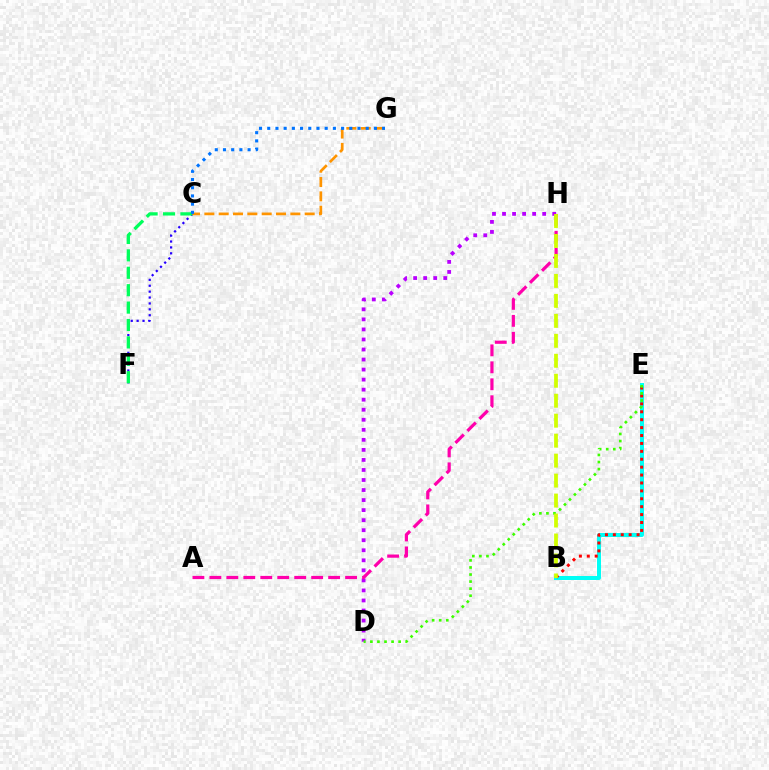{('D', 'H'): [{'color': '#b900ff', 'line_style': 'dotted', 'thickness': 2.73}], ('C', 'F'): [{'color': '#2500ff', 'line_style': 'dotted', 'thickness': 1.6}, {'color': '#00ff5c', 'line_style': 'dashed', 'thickness': 2.37}], ('A', 'H'): [{'color': '#ff00ac', 'line_style': 'dashed', 'thickness': 2.3}], ('B', 'E'): [{'color': '#00fff6', 'line_style': 'solid', 'thickness': 2.87}, {'color': '#ff0000', 'line_style': 'dotted', 'thickness': 2.15}], ('C', 'G'): [{'color': '#ff9400', 'line_style': 'dashed', 'thickness': 1.95}, {'color': '#0074ff', 'line_style': 'dotted', 'thickness': 2.23}], ('D', 'E'): [{'color': '#3dff00', 'line_style': 'dotted', 'thickness': 1.92}], ('B', 'H'): [{'color': '#d1ff00', 'line_style': 'dashed', 'thickness': 2.71}]}